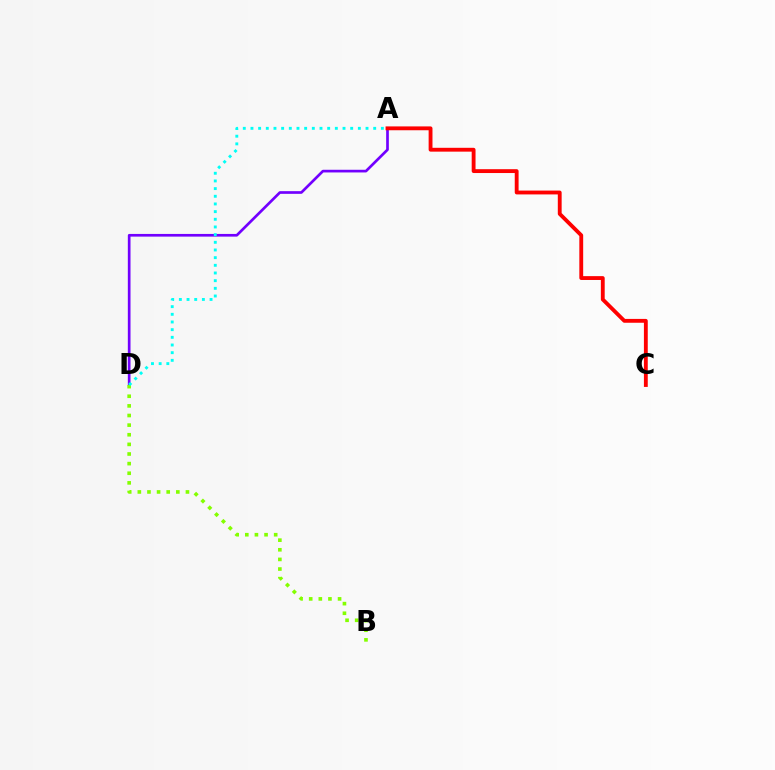{('A', 'D'): [{'color': '#7200ff', 'line_style': 'solid', 'thickness': 1.93}, {'color': '#00fff6', 'line_style': 'dotted', 'thickness': 2.08}], ('B', 'D'): [{'color': '#84ff00', 'line_style': 'dotted', 'thickness': 2.61}], ('A', 'C'): [{'color': '#ff0000', 'line_style': 'solid', 'thickness': 2.77}]}